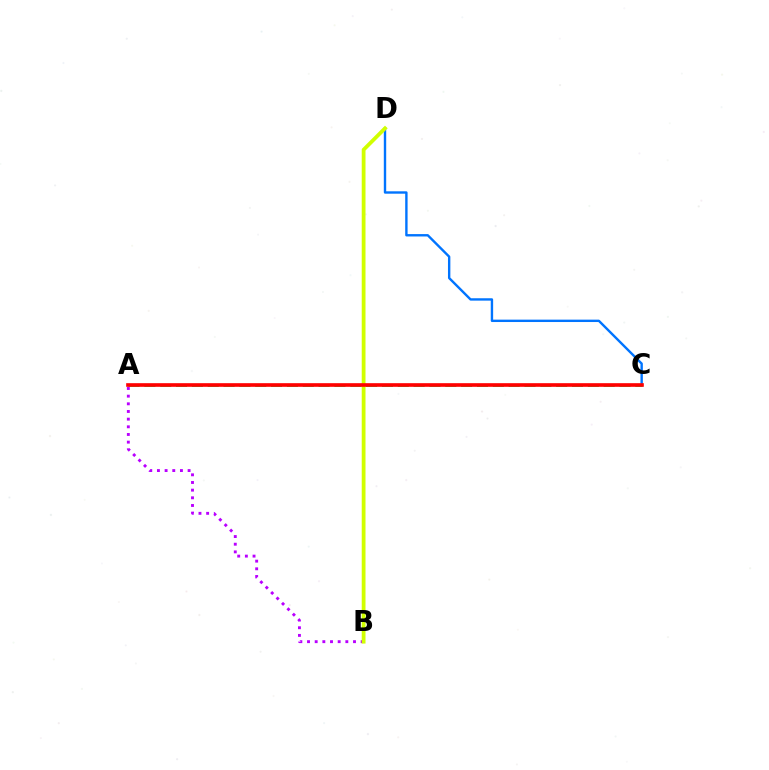{('A', 'C'): [{'color': '#00ff5c', 'line_style': 'dashed', 'thickness': 2.15}, {'color': '#ff0000', 'line_style': 'solid', 'thickness': 2.62}], ('A', 'B'): [{'color': '#b900ff', 'line_style': 'dotted', 'thickness': 2.08}], ('C', 'D'): [{'color': '#0074ff', 'line_style': 'solid', 'thickness': 1.72}], ('B', 'D'): [{'color': '#d1ff00', 'line_style': 'solid', 'thickness': 2.72}]}